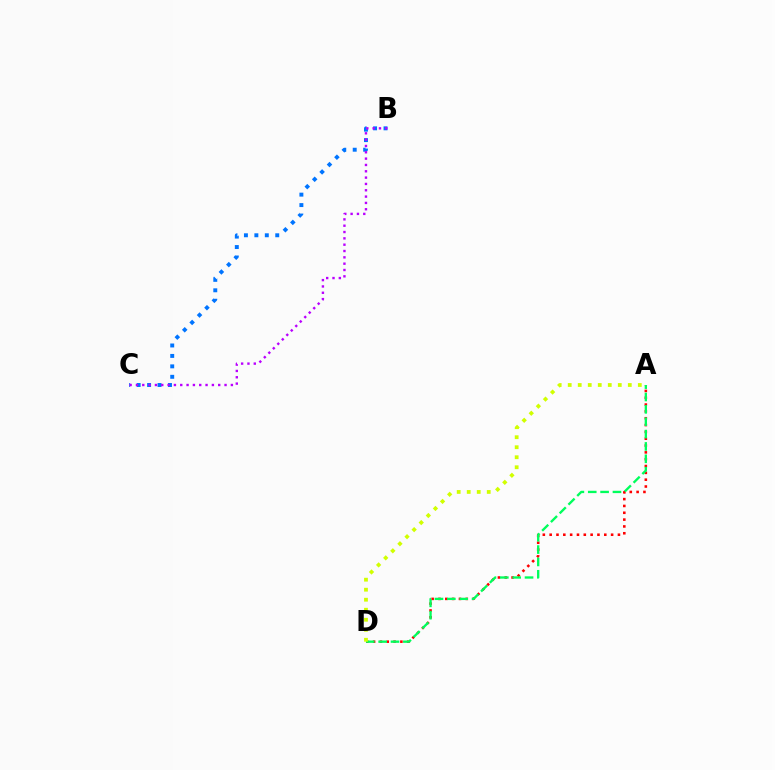{('A', 'D'): [{'color': '#ff0000', 'line_style': 'dotted', 'thickness': 1.86}, {'color': '#00ff5c', 'line_style': 'dashed', 'thickness': 1.68}, {'color': '#d1ff00', 'line_style': 'dotted', 'thickness': 2.72}], ('B', 'C'): [{'color': '#0074ff', 'line_style': 'dotted', 'thickness': 2.84}, {'color': '#b900ff', 'line_style': 'dotted', 'thickness': 1.72}]}